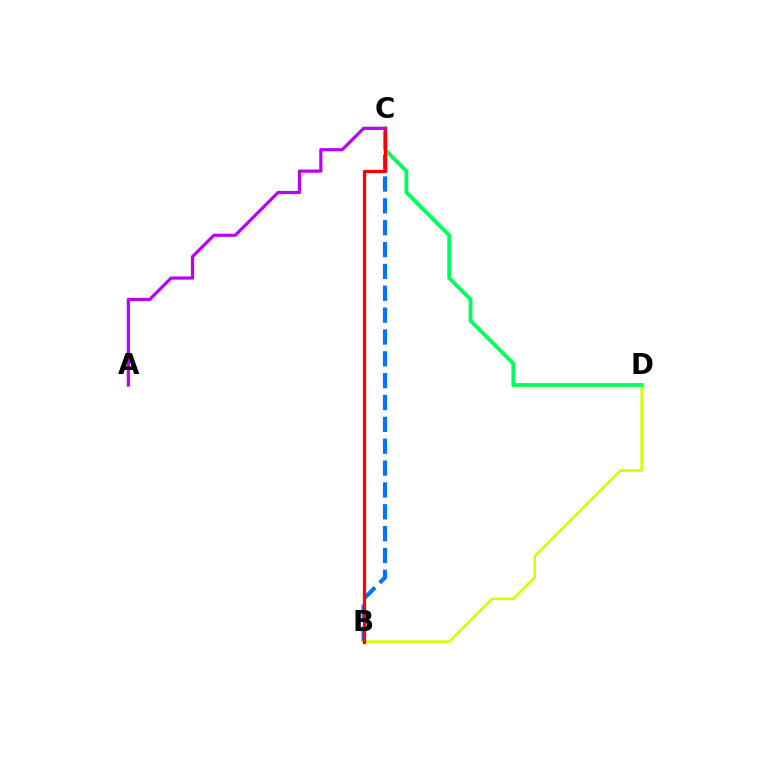{('B', 'C'): [{'color': '#0074ff', 'line_style': 'dashed', 'thickness': 2.97}, {'color': '#ff0000', 'line_style': 'solid', 'thickness': 2.35}], ('B', 'D'): [{'color': '#d1ff00', 'line_style': 'solid', 'thickness': 1.82}], ('C', 'D'): [{'color': '#00ff5c', 'line_style': 'solid', 'thickness': 2.75}], ('A', 'C'): [{'color': '#b900ff', 'line_style': 'solid', 'thickness': 2.31}]}